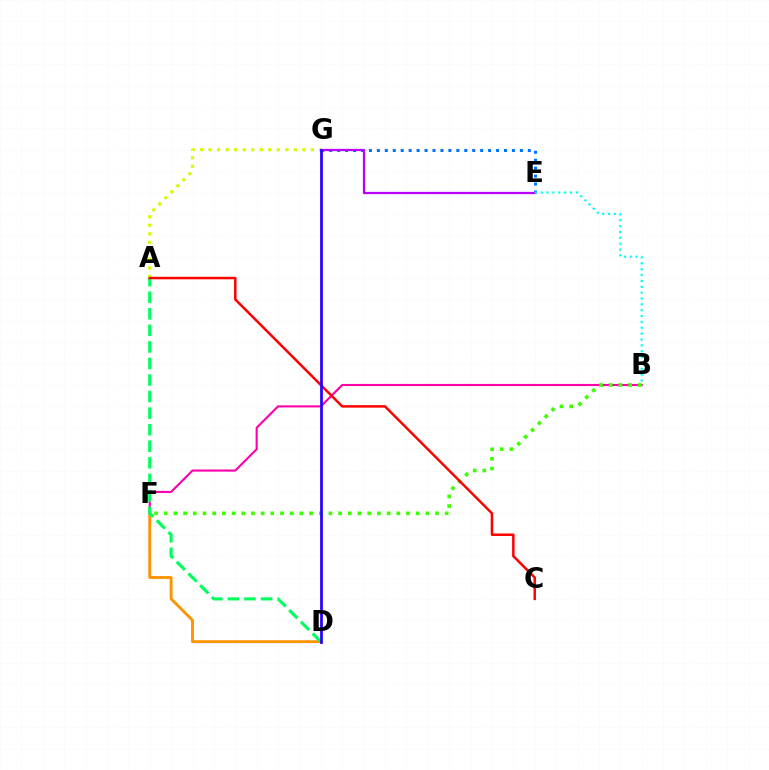{('B', 'F'): [{'color': '#ff00ac', 'line_style': 'solid', 'thickness': 1.53}, {'color': '#3dff00', 'line_style': 'dotted', 'thickness': 2.63}], ('E', 'G'): [{'color': '#0074ff', 'line_style': 'dotted', 'thickness': 2.16}, {'color': '#b900ff', 'line_style': 'solid', 'thickness': 1.63}], ('D', 'F'): [{'color': '#ff9400', 'line_style': 'solid', 'thickness': 2.08}], ('A', 'G'): [{'color': '#d1ff00', 'line_style': 'dotted', 'thickness': 2.32}], ('B', 'E'): [{'color': '#00fff6', 'line_style': 'dotted', 'thickness': 1.59}], ('A', 'D'): [{'color': '#00ff5c', 'line_style': 'dashed', 'thickness': 2.25}], ('A', 'C'): [{'color': '#ff0000', 'line_style': 'solid', 'thickness': 1.79}], ('D', 'G'): [{'color': '#2500ff', 'line_style': 'solid', 'thickness': 1.97}]}